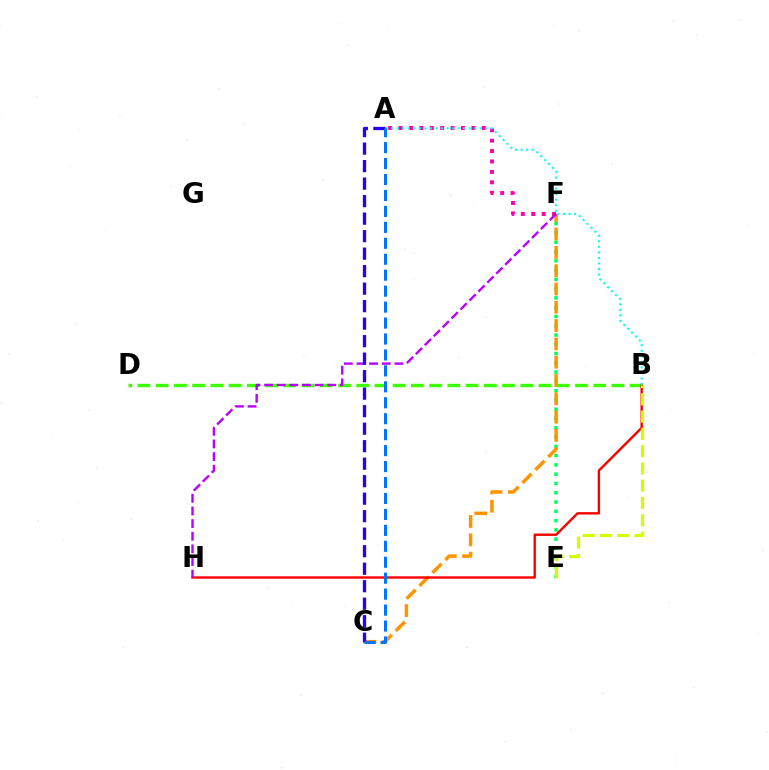{('E', 'F'): [{'color': '#00ff5c', 'line_style': 'dotted', 'thickness': 2.52}], ('C', 'F'): [{'color': '#ff9400', 'line_style': 'dashed', 'thickness': 2.49}], ('B', 'D'): [{'color': '#3dff00', 'line_style': 'dashed', 'thickness': 2.48}], ('B', 'H'): [{'color': '#ff0000', 'line_style': 'solid', 'thickness': 1.73}], ('A', 'F'): [{'color': '#ff00ac', 'line_style': 'dotted', 'thickness': 2.83}], ('F', 'H'): [{'color': '#b900ff', 'line_style': 'dashed', 'thickness': 1.72}], ('A', 'C'): [{'color': '#2500ff', 'line_style': 'dashed', 'thickness': 2.38}, {'color': '#0074ff', 'line_style': 'dashed', 'thickness': 2.17}], ('A', 'B'): [{'color': '#00fff6', 'line_style': 'dotted', 'thickness': 1.5}], ('B', 'E'): [{'color': '#d1ff00', 'line_style': 'dashed', 'thickness': 2.35}]}